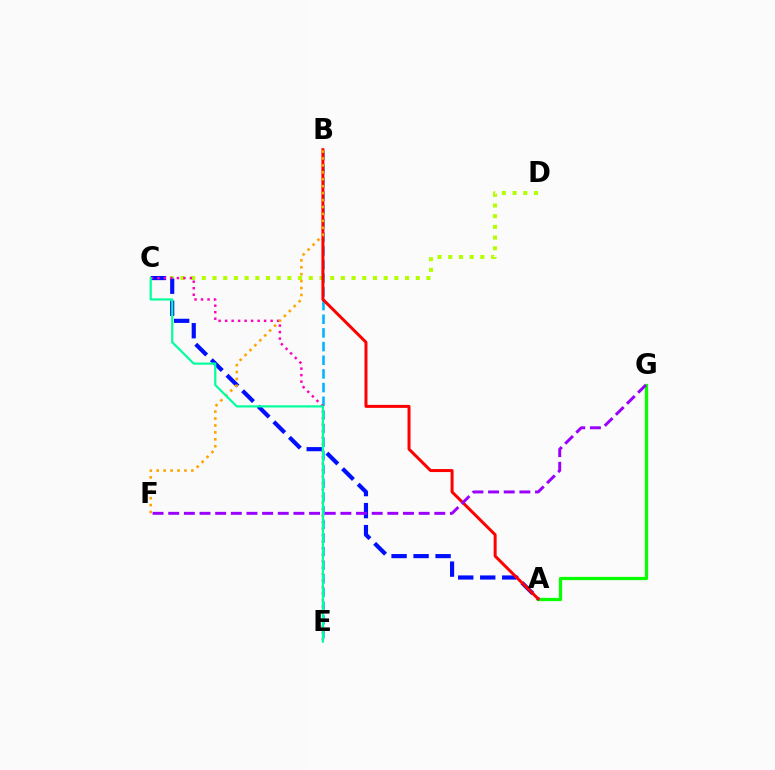{('C', 'D'): [{'color': '#b3ff00', 'line_style': 'dotted', 'thickness': 2.91}], ('A', 'C'): [{'color': '#0010ff', 'line_style': 'dashed', 'thickness': 2.99}], ('B', 'E'): [{'color': '#00b5ff', 'line_style': 'dashed', 'thickness': 1.86}], ('C', 'E'): [{'color': '#ff00bd', 'line_style': 'dotted', 'thickness': 1.77}, {'color': '#00ff9d', 'line_style': 'solid', 'thickness': 1.57}], ('A', 'G'): [{'color': '#08ff00', 'line_style': 'solid', 'thickness': 2.34}], ('A', 'B'): [{'color': '#ff0000', 'line_style': 'solid', 'thickness': 2.15}], ('B', 'F'): [{'color': '#ffa500', 'line_style': 'dotted', 'thickness': 1.88}], ('F', 'G'): [{'color': '#9b00ff', 'line_style': 'dashed', 'thickness': 2.13}]}